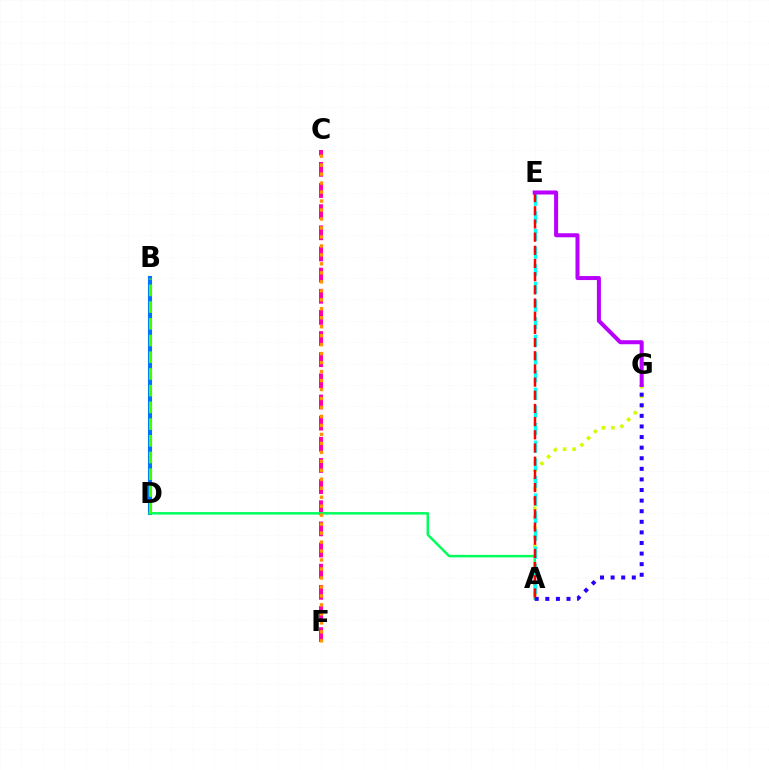{('B', 'D'): [{'color': '#0074ff', 'line_style': 'solid', 'thickness': 2.94}, {'color': '#3dff00', 'line_style': 'dashed', 'thickness': 2.27}], ('A', 'G'): [{'color': '#d1ff00', 'line_style': 'dotted', 'thickness': 2.59}, {'color': '#2500ff', 'line_style': 'dotted', 'thickness': 2.88}], ('C', 'F'): [{'color': '#ff00ac', 'line_style': 'dashed', 'thickness': 2.87}, {'color': '#ff9400', 'line_style': 'dotted', 'thickness': 2.44}], ('A', 'D'): [{'color': '#00ff5c', 'line_style': 'solid', 'thickness': 1.8}], ('A', 'E'): [{'color': '#00fff6', 'line_style': 'dashed', 'thickness': 2.4}, {'color': '#ff0000', 'line_style': 'dashed', 'thickness': 1.79}], ('E', 'G'): [{'color': '#b900ff', 'line_style': 'solid', 'thickness': 2.9}]}